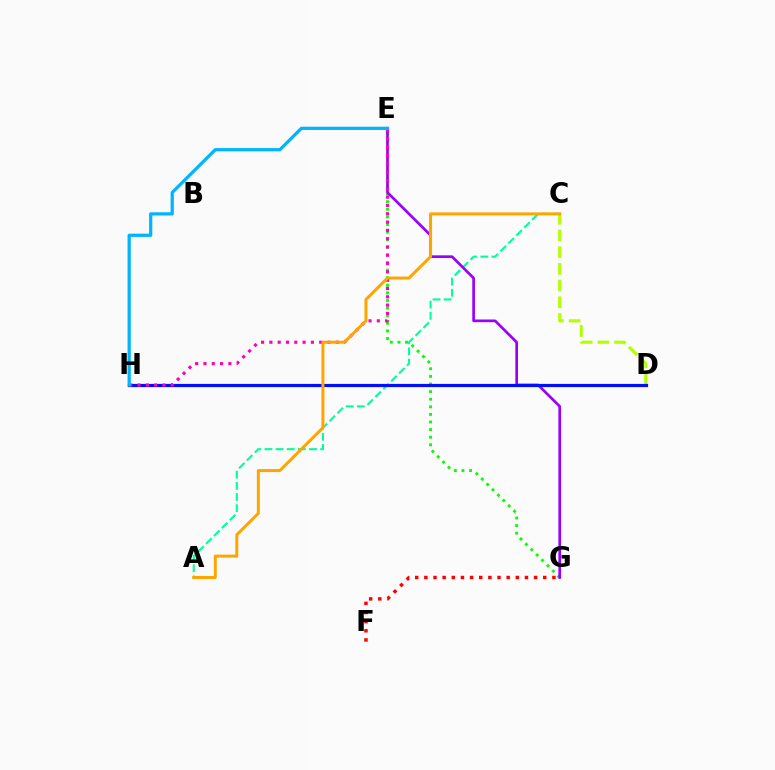{('F', 'G'): [{'color': '#ff0000', 'line_style': 'dotted', 'thickness': 2.48}], ('A', 'C'): [{'color': '#00ff9d', 'line_style': 'dashed', 'thickness': 1.51}, {'color': '#ffa500', 'line_style': 'solid', 'thickness': 2.16}], ('E', 'G'): [{'color': '#08ff00', 'line_style': 'dotted', 'thickness': 2.06}, {'color': '#9b00ff', 'line_style': 'solid', 'thickness': 1.94}], ('C', 'D'): [{'color': '#b3ff00', 'line_style': 'dashed', 'thickness': 2.27}], ('D', 'H'): [{'color': '#0010ff', 'line_style': 'solid', 'thickness': 2.29}], ('E', 'H'): [{'color': '#ff00bd', 'line_style': 'dotted', 'thickness': 2.26}, {'color': '#00b5ff', 'line_style': 'solid', 'thickness': 2.33}]}